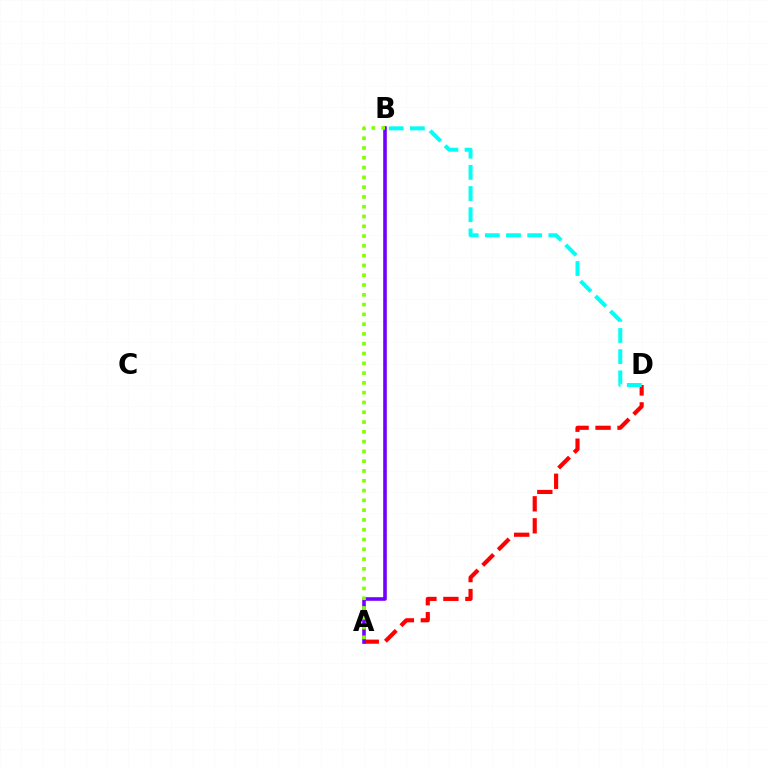{('A', 'D'): [{'color': '#ff0000', 'line_style': 'dashed', 'thickness': 2.99}], ('A', 'B'): [{'color': '#7200ff', 'line_style': 'solid', 'thickness': 2.59}, {'color': '#84ff00', 'line_style': 'dotted', 'thickness': 2.66}], ('B', 'D'): [{'color': '#00fff6', 'line_style': 'dashed', 'thickness': 2.88}]}